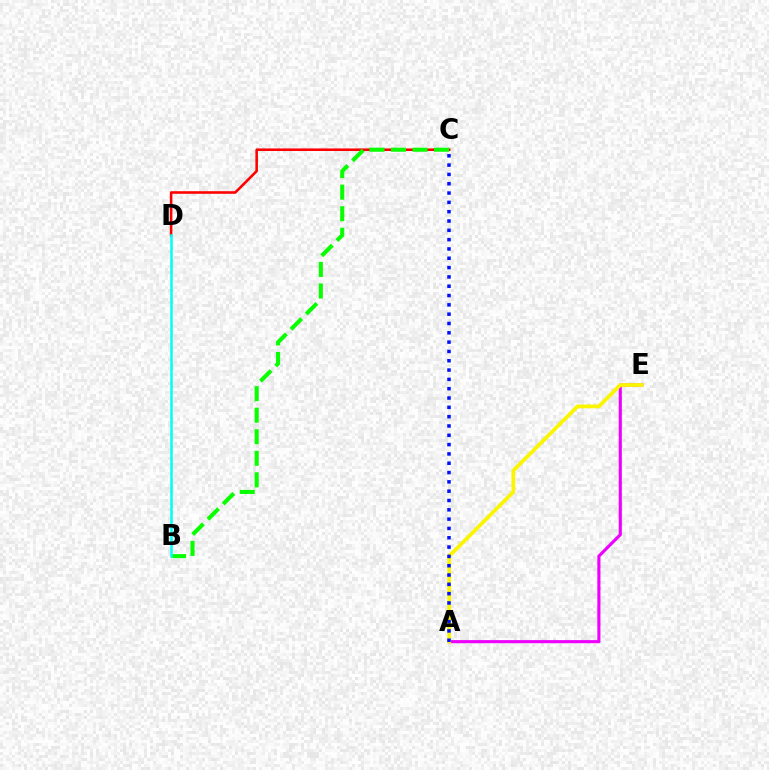{('A', 'E'): [{'color': '#ee00ff', 'line_style': 'solid', 'thickness': 2.24}, {'color': '#fcf500', 'line_style': 'solid', 'thickness': 2.69}], ('C', 'D'): [{'color': '#ff0000', 'line_style': 'solid', 'thickness': 1.86}], ('B', 'C'): [{'color': '#08ff00', 'line_style': 'dashed', 'thickness': 2.93}], ('B', 'D'): [{'color': '#00fff6', 'line_style': 'solid', 'thickness': 1.81}], ('A', 'C'): [{'color': '#0010ff', 'line_style': 'dotted', 'thickness': 2.53}]}